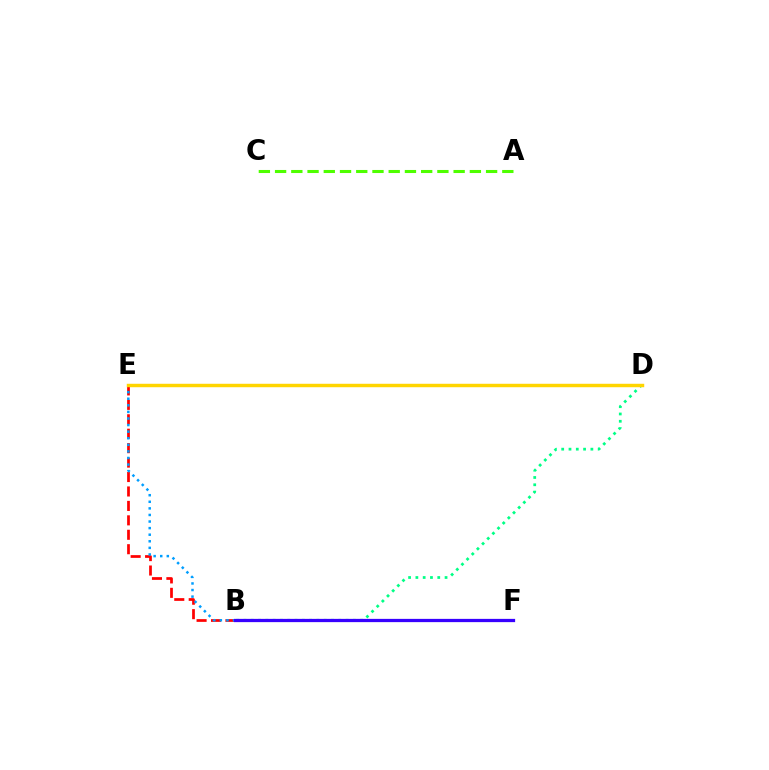{('B', 'E'): [{'color': '#ff0000', 'line_style': 'dashed', 'thickness': 1.96}, {'color': '#009eff', 'line_style': 'dotted', 'thickness': 1.79}], ('B', 'D'): [{'color': '#00ff86', 'line_style': 'dotted', 'thickness': 1.98}], ('B', 'F'): [{'color': '#ff00ed', 'line_style': 'dashed', 'thickness': 1.96}, {'color': '#3700ff', 'line_style': 'solid', 'thickness': 2.34}], ('A', 'C'): [{'color': '#4fff00', 'line_style': 'dashed', 'thickness': 2.2}], ('D', 'E'): [{'color': '#ffd500', 'line_style': 'solid', 'thickness': 2.48}]}